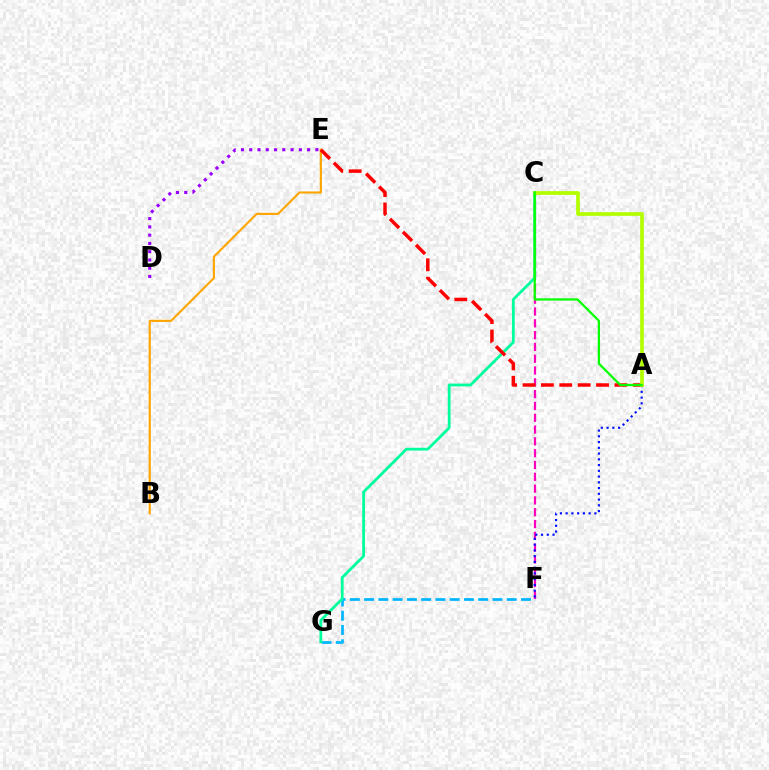{('B', 'E'): [{'color': '#ffa500', 'line_style': 'solid', 'thickness': 1.53}], ('C', 'F'): [{'color': '#ff00bd', 'line_style': 'dashed', 'thickness': 1.6}], ('A', 'F'): [{'color': '#0010ff', 'line_style': 'dotted', 'thickness': 1.56}], ('F', 'G'): [{'color': '#00b5ff', 'line_style': 'dashed', 'thickness': 1.94}], ('C', 'G'): [{'color': '#00ff9d', 'line_style': 'solid', 'thickness': 2.0}], ('A', 'E'): [{'color': '#ff0000', 'line_style': 'dashed', 'thickness': 2.5}], ('A', 'C'): [{'color': '#b3ff00', 'line_style': 'solid', 'thickness': 2.7}, {'color': '#08ff00', 'line_style': 'solid', 'thickness': 1.64}], ('D', 'E'): [{'color': '#9b00ff', 'line_style': 'dotted', 'thickness': 2.25}]}